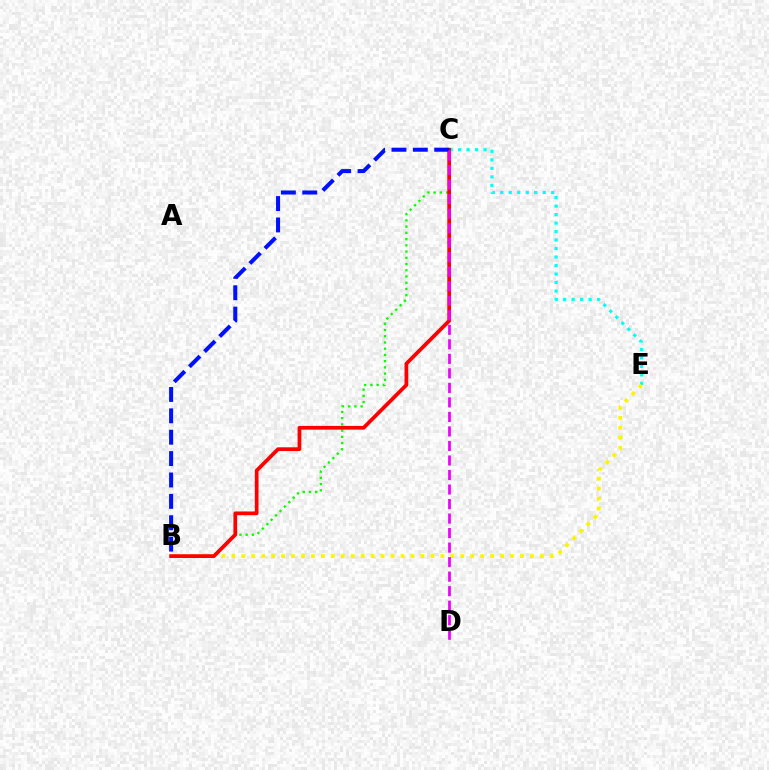{('C', 'E'): [{'color': '#00fff6', 'line_style': 'dotted', 'thickness': 2.31}], ('B', 'C'): [{'color': '#08ff00', 'line_style': 'dotted', 'thickness': 1.69}, {'color': '#ff0000', 'line_style': 'solid', 'thickness': 2.69}, {'color': '#0010ff', 'line_style': 'dashed', 'thickness': 2.9}], ('B', 'E'): [{'color': '#fcf500', 'line_style': 'dotted', 'thickness': 2.7}], ('C', 'D'): [{'color': '#ee00ff', 'line_style': 'dashed', 'thickness': 1.97}]}